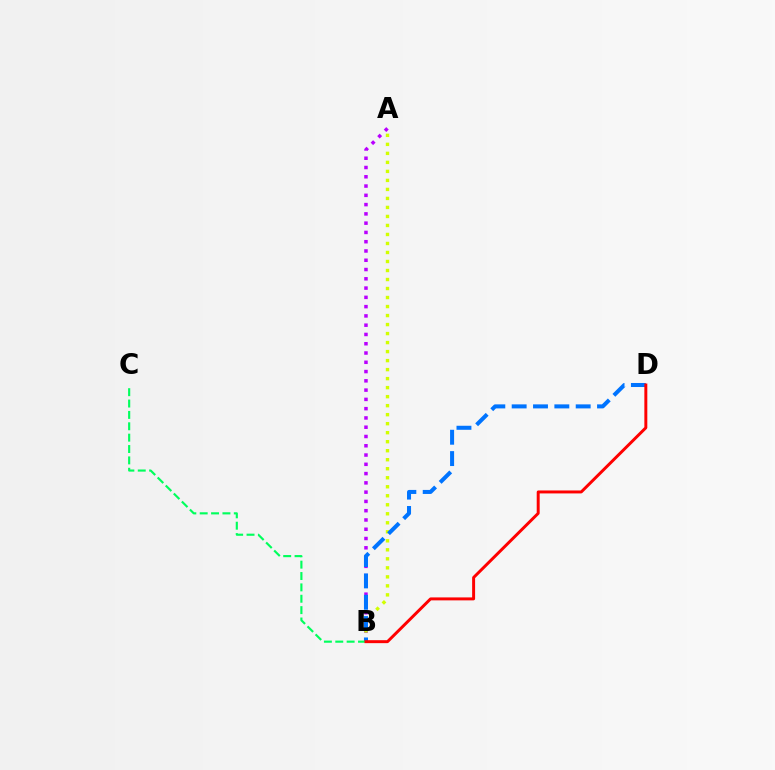{('A', 'B'): [{'color': '#b900ff', 'line_style': 'dotted', 'thickness': 2.52}, {'color': '#d1ff00', 'line_style': 'dotted', 'thickness': 2.45}], ('B', 'D'): [{'color': '#0074ff', 'line_style': 'dashed', 'thickness': 2.9}, {'color': '#ff0000', 'line_style': 'solid', 'thickness': 2.13}], ('B', 'C'): [{'color': '#00ff5c', 'line_style': 'dashed', 'thickness': 1.54}]}